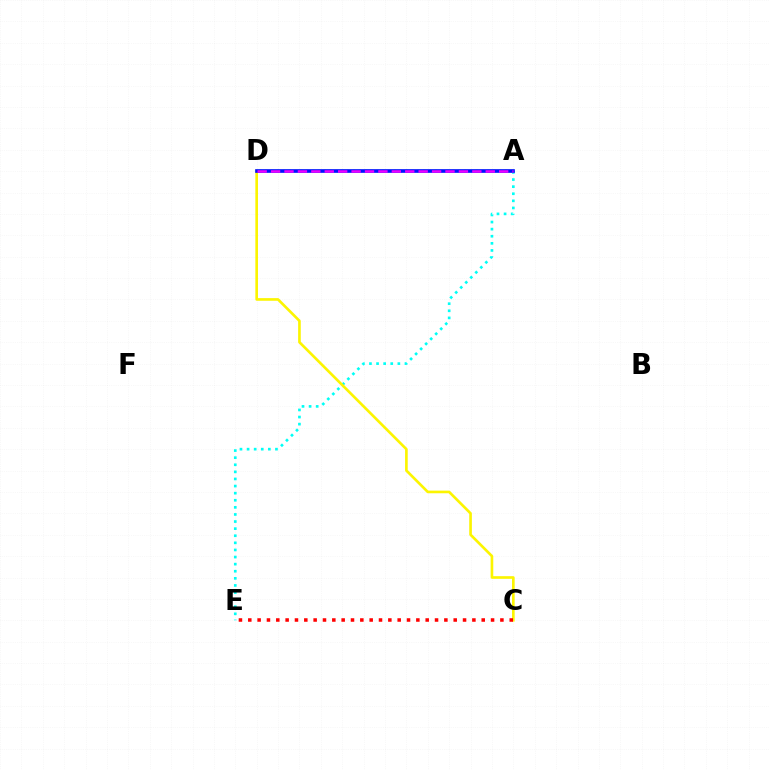{('A', 'D'): [{'color': '#08ff00', 'line_style': 'dotted', 'thickness': 1.59}, {'color': '#0010ff', 'line_style': 'solid', 'thickness': 2.64}, {'color': '#ee00ff', 'line_style': 'dashed', 'thickness': 1.82}], ('A', 'E'): [{'color': '#00fff6', 'line_style': 'dotted', 'thickness': 1.93}], ('C', 'D'): [{'color': '#fcf500', 'line_style': 'solid', 'thickness': 1.91}], ('C', 'E'): [{'color': '#ff0000', 'line_style': 'dotted', 'thickness': 2.54}]}